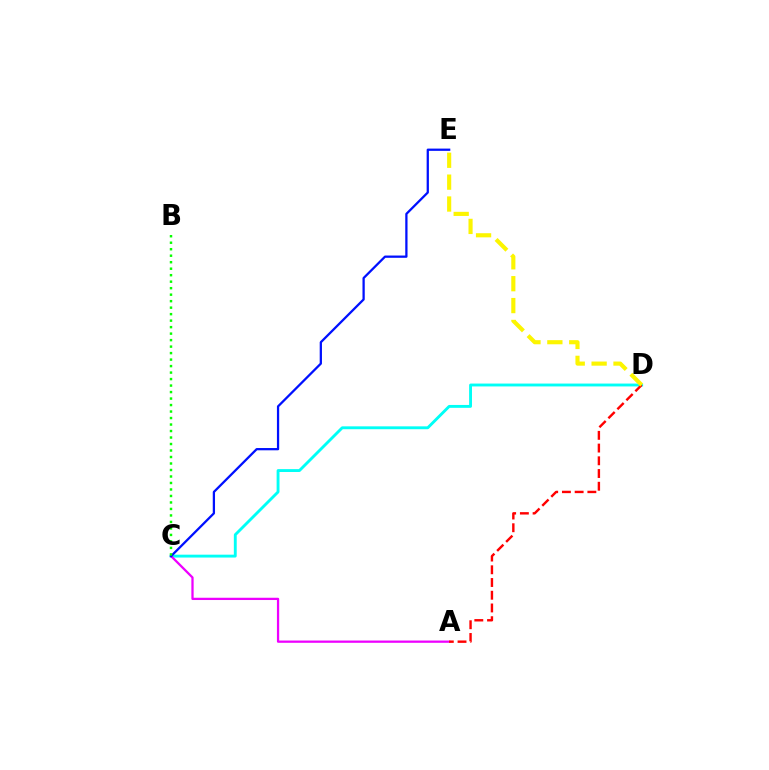{('C', 'D'): [{'color': '#00fff6', 'line_style': 'solid', 'thickness': 2.07}], ('A', 'C'): [{'color': '#ee00ff', 'line_style': 'solid', 'thickness': 1.63}], ('C', 'E'): [{'color': '#0010ff', 'line_style': 'solid', 'thickness': 1.63}], ('B', 'C'): [{'color': '#08ff00', 'line_style': 'dotted', 'thickness': 1.76}], ('A', 'D'): [{'color': '#ff0000', 'line_style': 'dashed', 'thickness': 1.73}], ('D', 'E'): [{'color': '#fcf500', 'line_style': 'dashed', 'thickness': 2.97}]}